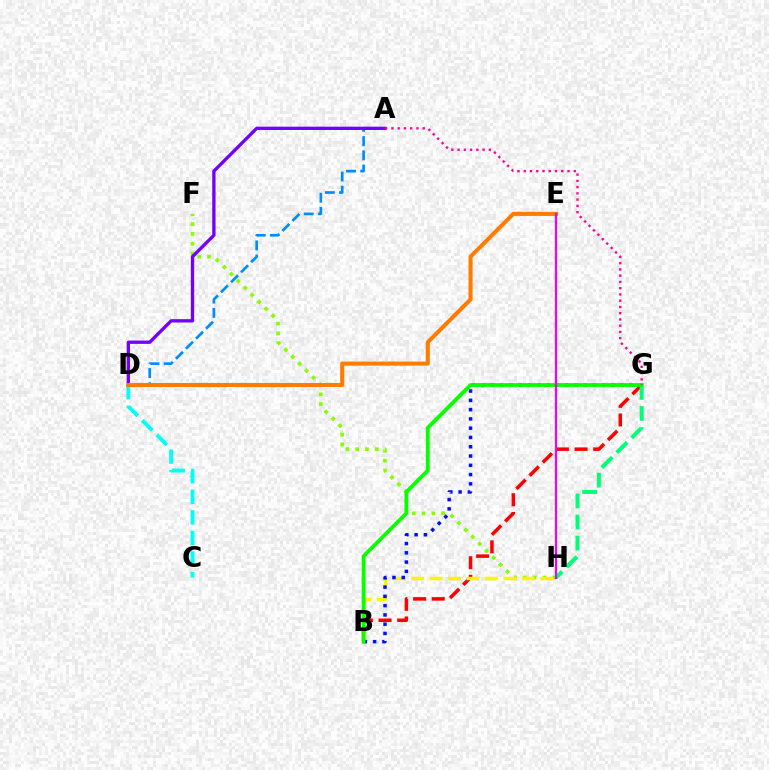{('B', 'G'): [{'color': '#ff0000', 'line_style': 'dashed', 'thickness': 2.53}, {'color': '#0010ff', 'line_style': 'dotted', 'thickness': 2.52}, {'color': '#08ff00', 'line_style': 'solid', 'thickness': 2.74}], ('C', 'D'): [{'color': '#00fff6', 'line_style': 'dashed', 'thickness': 2.79}], ('F', 'H'): [{'color': '#84ff00', 'line_style': 'dotted', 'thickness': 2.67}], ('B', 'H'): [{'color': '#fcf500', 'line_style': 'dashed', 'thickness': 2.51}], ('A', 'D'): [{'color': '#008cff', 'line_style': 'dashed', 'thickness': 1.93}, {'color': '#7200ff', 'line_style': 'solid', 'thickness': 2.4}], ('G', 'H'): [{'color': '#00ff74', 'line_style': 'dashed', 'thickness': 2.87}], ('D', 'E'): [{'color': '#ff7c00', 'line_style': 'solid', 'thickness': 2.94}], ('A', 'G'): [{'color': '#ff0094', 'line_style': 'dotted', 'thickness': 1.7}], ('E', 'H'): [{'color': '#ee00ff', 'line_style': 'solid', 'thickness': 1.59}]}